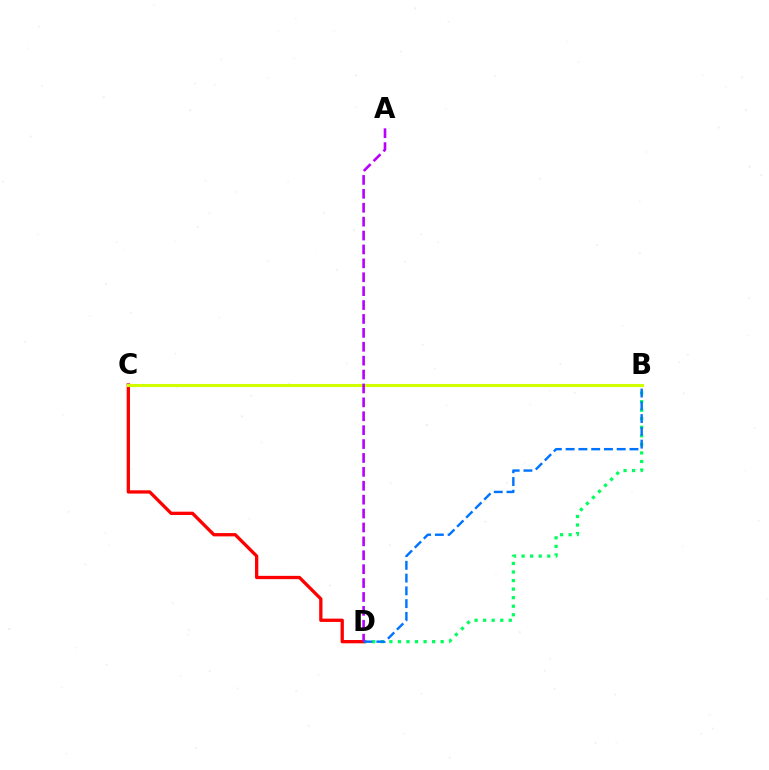{('B', 'D'): [{'color': '#00ff5c', 'line_style': 'dotted', 'thickness': 2.32}, {'color': '#0074ff', 'line_style': 'dashed', 'thickness': 1.73}], ('C', 'D'): [{'color': '#ff0000', 'line_style': 'solid', 'thickness': 2.37}], ('B', 'C'): [{'color': '#d1ff00', 'line_style': 'solid', 'thickness': 2.23}], ('A', 'D'): [{'color': '#b900ff', 'line_style': 'dashed', 'thickness': 1.89}]}